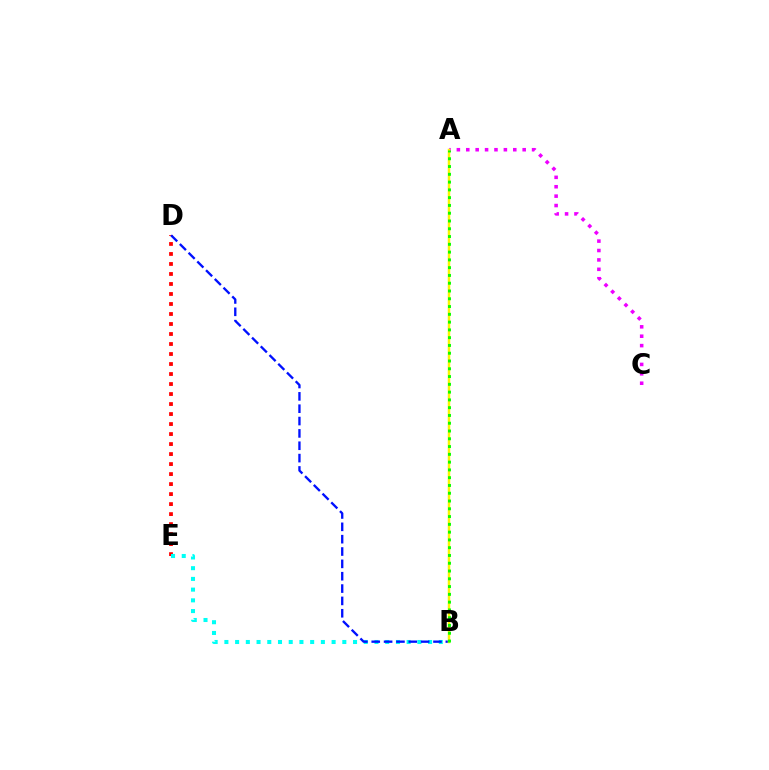{('A', 'C'): [{'color': '#ee00ff', 'line_style': 'dotted', 'thickness': 2.55}], ('D', 'E'): [{'color': '#ff0000', 'line_style': 'dotted', 'thickness': 2.72}], ('B', 'E'): [{'color': '#00fff6', 'line_style': 'dotted', 'thickness': 2.91}], ('B', 'D'): [{'color': '#0010ff', 'line_style': 'dashed', 'thickness': 1.68}], ('A', 'B'): [{'color': '#fcf500', 'line_style': 'solid', 'thickness': 1.8}, {'color': '#08ff00', 'line_style': 'dotted', 'thickness': 2.11}]}